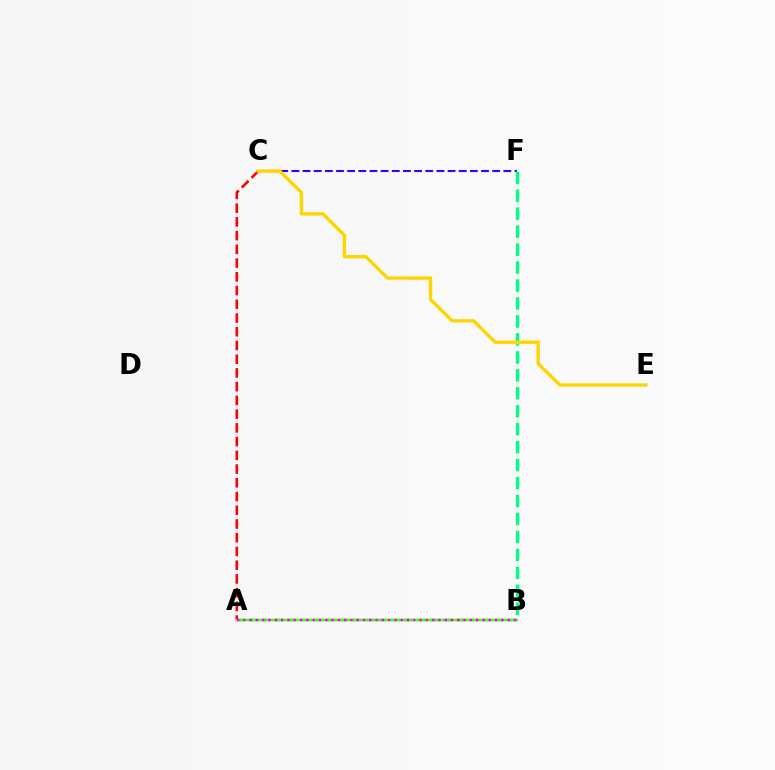{('C', 'F'): [{'color': '#3700ff', 'line_style': 'dashed', 'thickness': 1.52}], ('B', 'F'): [{'color': '#00ff86', 'line_style': 'dashed', 'thickness': 2.44}], ('A', 'B'): [{'color': '#009eff', 'line_style': 'dashed', 'thickness': 1.76}, {'color': '#4fff00', 'line_style': 'solid', 'thickness': 1.7}, {'color': '#ff00ed', 'line_style': 'dotted', 'thickness': 1.71}], ('A', 'C'): [{'color': '#ff0000', 'line_style': 'dashed', 'thickness': 1.87}], ('C', 'E'): [{'color': '#ffd500', 'line_style': 'solid', 'thickness': 2.42}]}